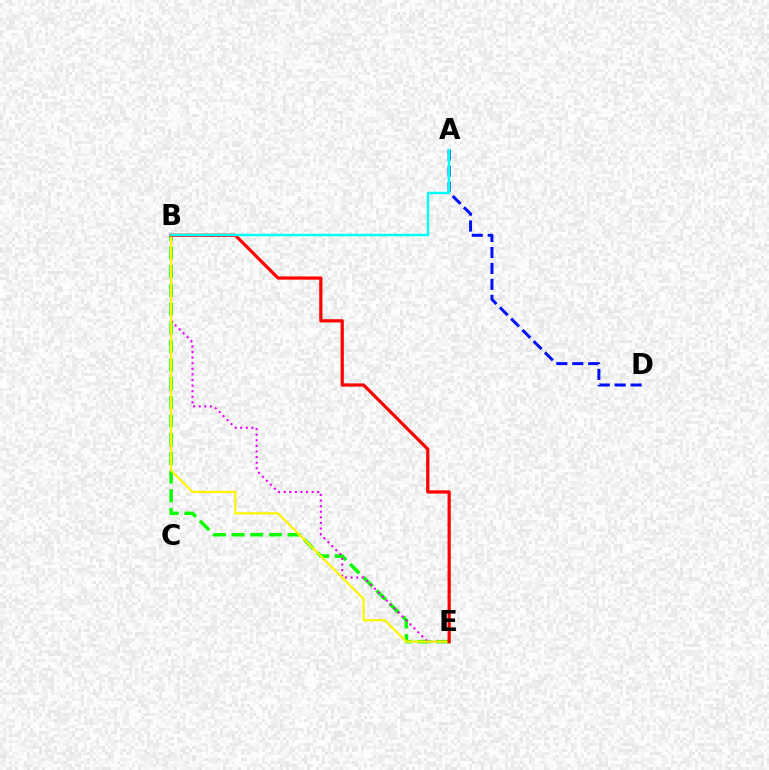{('A', 'D'): [{'color': '#0010ff', 'line_style': 'dashed', 'thickness': 2.17}], ('B', 'E'): [{'color': '#08ff00', 'line_style': 'dashed', 'thickness': 2.54}, {'color': '#ee00ff', 'line_style': 'dotted', 'thickness': 1.52}, {'color': '#fcf500', 'line_style': 'solid', 'thickness': 1.6}, {'color': '#ff0000', 'line_style': 'solid', 'thickness': 2.32}], ('A', 'B'): [{'color': '#00fff6', 'line_style': 'solid', 'thickness': 1.76}]}